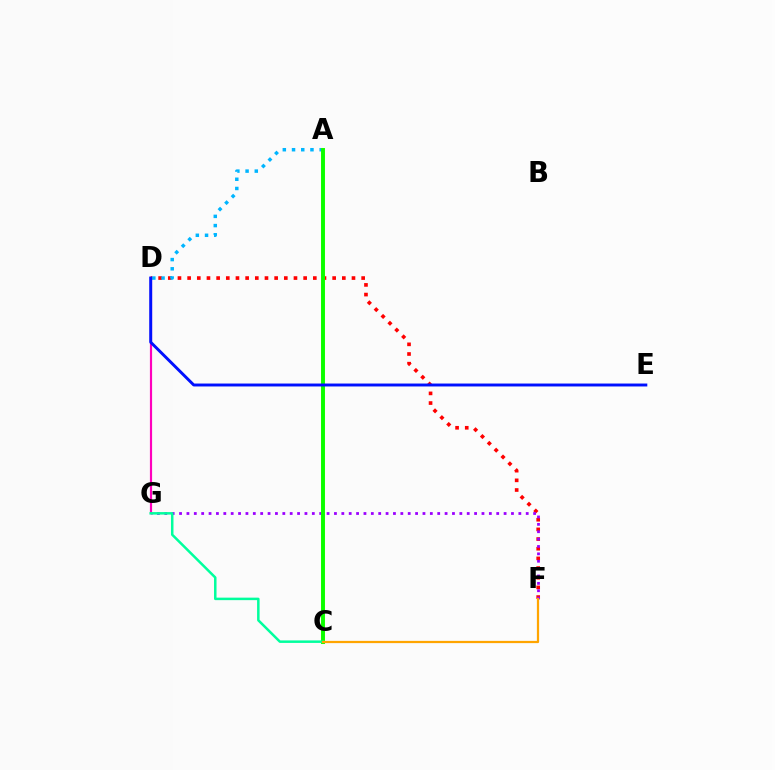{('D', 'G'): [{'color': '#ff00bd', 'line_style': 'solid', 'thickness': 1.57}], ('D', 'F'): [{'color': '#ff0000', 'line_style': 'dotted', 'thickness': 2.63}], ('A', 'D'): [{'color': '#00b5ff', 'line_style': 'dotted', 'thickness': 2.5}], ('F', 'G'): [{'color': '#9b00ff', 'line_style': 'dotted', 'thickness': 2.0}], ('A', 'C'): [{'color': '#b3ff00', 'line_style': 'solid', 'thickness': 2.9}, {'color': '#08ff00', 'line_style': 'solid', 'thickness': 2.75}], ('D', 'E'): [{'color': '#0010ff', 'line_style': 'solid', 'thickness': 2.11}], ('C', 'G'): [{'color': '#00ff9d', 'line_style': 'solid', 'thickness': 1.8}], ('C', 'F'): [{'color': '#ffa500', 'line_style': 'solid', 'thickness': 1.61}]}